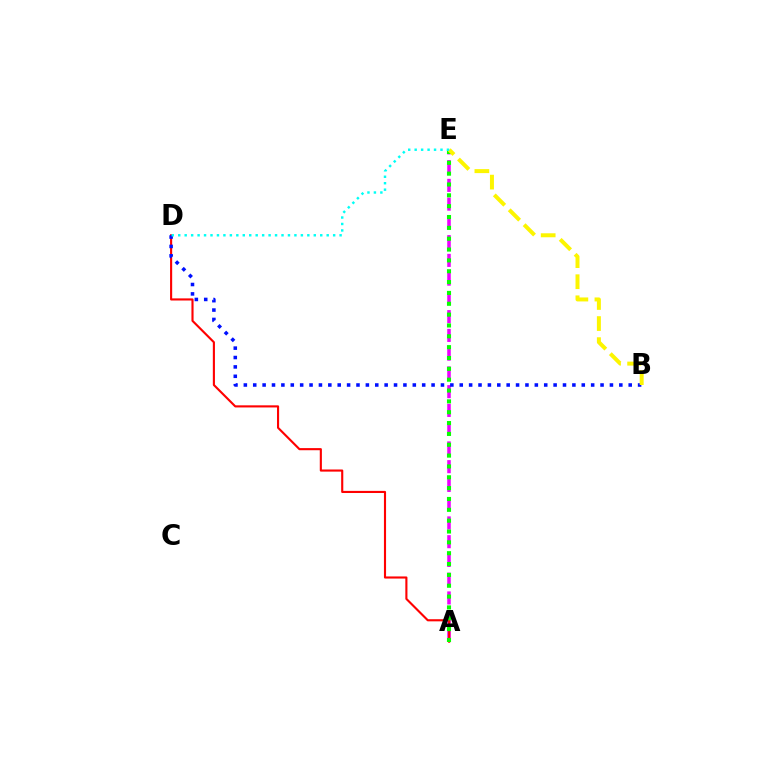{('A', 'E'): [{'color': '#ee00ff', 'line_style': 'dashed', 'thickness': 2.55}, {'color': '#08ff00', 'line_style': 'dotted', 'thickness': 2.95}], ('A', 'D'): [{'color': '#ff0000', 'line_style': 'solid', 'thickness': 1.53}], ('B', 'D'): [{'color': '#0010ff', 'line_style': 'dotted', 'thickness': 2.55}], ('B', 'E'): [{'color': '#fcf500', 'line_style': 'dashed', 'thickness': 2.86}], ('D', 'E'): [{'color': '#00fff6', 'line_style': 'dotted', 'thickness': 1.75}]}